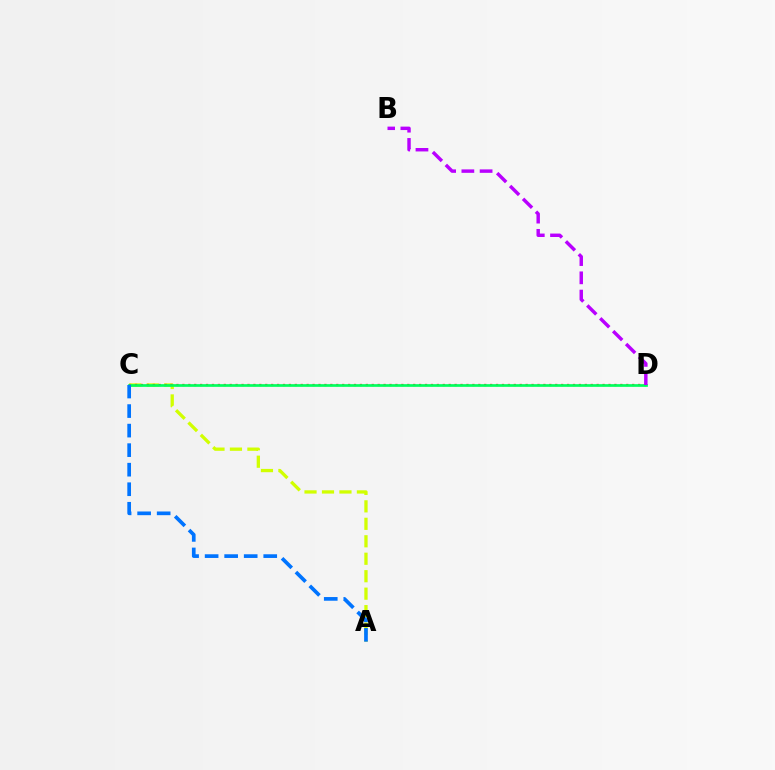{('A', 'C'): [{'color': '#d1ff00', 'line_style': 'dashed', 'thickness': 2.37}, {'color': '#0074ff', 'line_style': 'dashed', 'thickness': 2.65}], ('C', 'D'): [{'color': '#ff0000', 'line_style': 'dotted', 'thickness': 1.61}, {'color': '#00ff5c', 'line_style': 'solid', 'thickness': 1.94}], ('B', 'D'): [{'color': '#b900ff', 'line_style': 'dashed', 'thickness': 2.48}]}